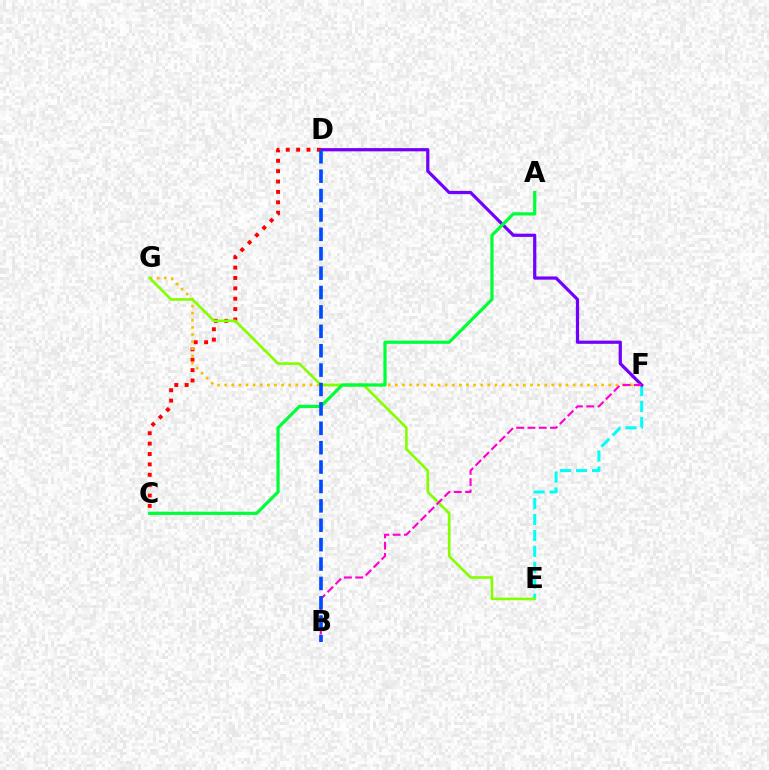{('E', 'F'): [{'color': '#00fff6', 'line_style': 'dashed', 'thickness': 2.17}], ('D', 'F'): [{'color': '#7200ff', 'line_style': 'solid', 'thickness': 2.32}], ('C', 'D'): [{'color': '#ff0000', 'line_style': 'dotted', 'thickness': 2.82}], ('F', 'G'): [{'color': '#ffbd00', 'line_style': 'dotted', 'thickness': 1.93}], ('E', 'G'): [{'color': '#84ff00', 'line_style': 'solid', 'thickness': 1.9}], ('A', 'C'): [{'color': '#00ff39', 'line_style': 'solid', 'thickness': 2.32}], ('B', 'F'): [{'color': '#ff00cf', 'line_style': 'dashed', 'thickness': 1.53}], ('B', 'D'): [{'color': '#004bff', 'line_style': 'dashed', 'thickness': 2.63}]}